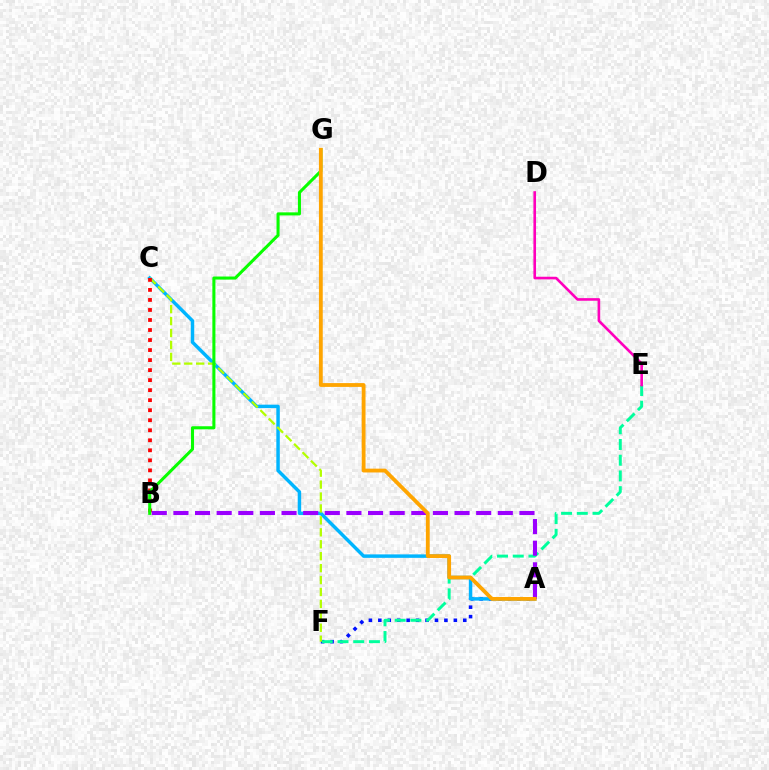{('A', 'F'): [{'color': '#0010ff', 'line_style': 'dotted', 'thickness': 2.56}], ('E', 'F'): [{'color': '#00ff9d', 'line_style': 'dashed', 'thickness': 2.14}], ('A', 'C'): [{'color': '#00b5ff', 'line_style': 'solid', 'thickness': 2.49}], ('C', 'F'): [{'color': '#b3ff00', 'line_style': 'dashed', 'thickness': 1.62}], ('B', 'C'): [{'color': '#ff0000', 'line_style': 'dotted', 'thickness': 2.72}], ('A', 'B'): [{'color': '#9b00ff', 'line_style': 'dashed', 'thickness': 2.94}], ('B', 'G'): [{'color': '#08ff00', 'line_style': 'solid', 'thickness': 2.2}], ('A', 'G'): [{'color': '#ffa500', 'line_style': 'solid', 'thickness': 2.75}], ('D', 'E'): [{'color': '#ff00bd', 'line_style': 'solid', 'thickness': 1.89}]}